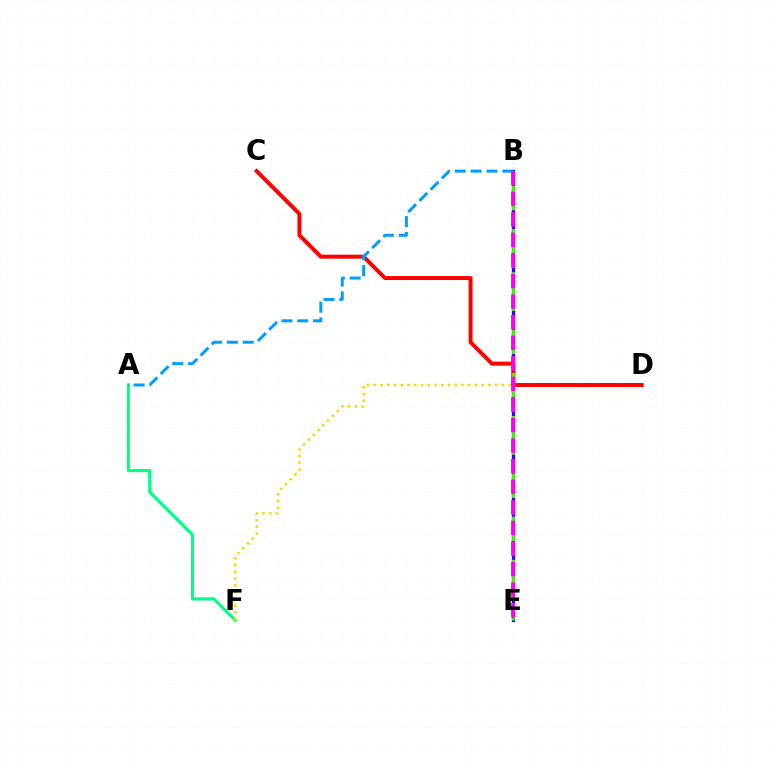{('A', 'F'): [{'color': '#00ff86', 'line_style': 'solid', 'thickness': 2.29}], ('D', 'F'): [{'color': '#ffd500', 'line_style': 'dotted', 'thickness': 1.83}], ('B', 'E'): [{'color': '#3700ff', 'line_style': 'solid', 'thickness': 2.38}, {'color': '#4fff00', 'line_style': 'dashed', 'thickness': 1.95}, {'color': '#ff00ed', 'line_style': 'dashed', 'thickness': 2.79}], ('C', 'D'): [{'color': '#ff0000', 'line_style': 'solid', 'thickness': 2.85}], ('A', 'B'): [{'color': '#009eff', 'line_style': 'dashed', 'thickness': 2.15}]}